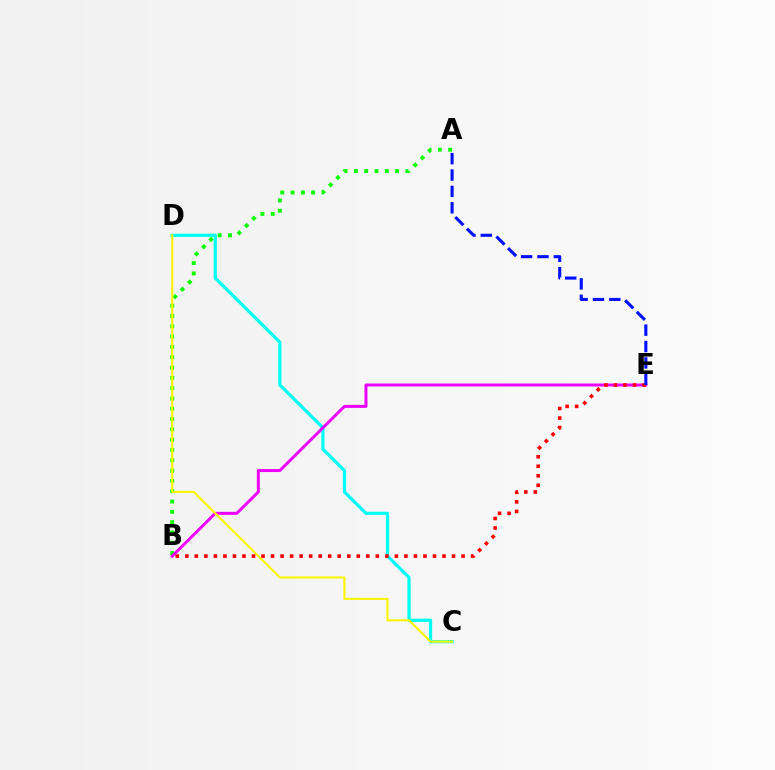{('A', 'B'): [{'color': '#08ff00', 'line_style': 'dotted', 'thickness': 2.8}], ('C', 'D'): [{'color': '#00fff6', 'line_style': 'solid', 'thickness': 2.3}, {'color': '#fcf500', 'line_style': 'solid', 'thickness': 1.54}], ('B', 'E'): [{'color': '#ee00ff', 'line_style': 'solid', 'thickness': 2.15}, {'color': '#ff0000', 'line_style': 'dotted', 'thickness': 2.59}], ('A', 'E'): [{'color': '#0010ff', 'line_style': 'dashed', 'thickness': 2.22}]}